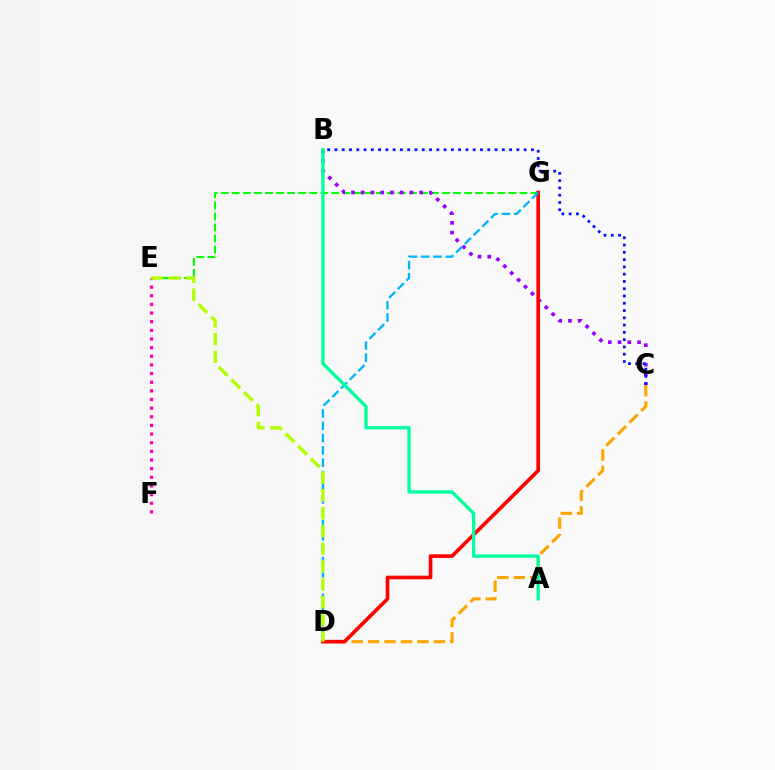{('C', 'D'): [{'color': '#ffa500', 'line_style': 'dashed', 'thickness': 2.23}], ('E', 'G'): [{'color': '#08ff00', 'line_style': 'dashed', 'thickness': 1.5}], ('B', 'C'): [{'color': '#9b00ff', 'line_style': 'dotted', 'thickness': 2.65}, {'color': '#0010ff', 'line_style': 'dotted', 'thickness': 1.98}], ('D', 'G'): [{'color': '#ff0000', 'line_style': 'solid', 'thickness': 2.63}, {'color': '#00b5ff', 'line_style': 'dashed', 'thickness': 1.67}], ('E', 'F'): [{'color': '#ff00bd', 'line_style': 'dotted', 'thickness': 2.35}], ('D', 'E'): [{'color': '#b3ff00', 'line_style': 'dashed', 'thickness': 2.42}], ('A', 'B'): [{'color': '#00ff9d', 'line_style': 'solid', 'thickness': 2.39}]}